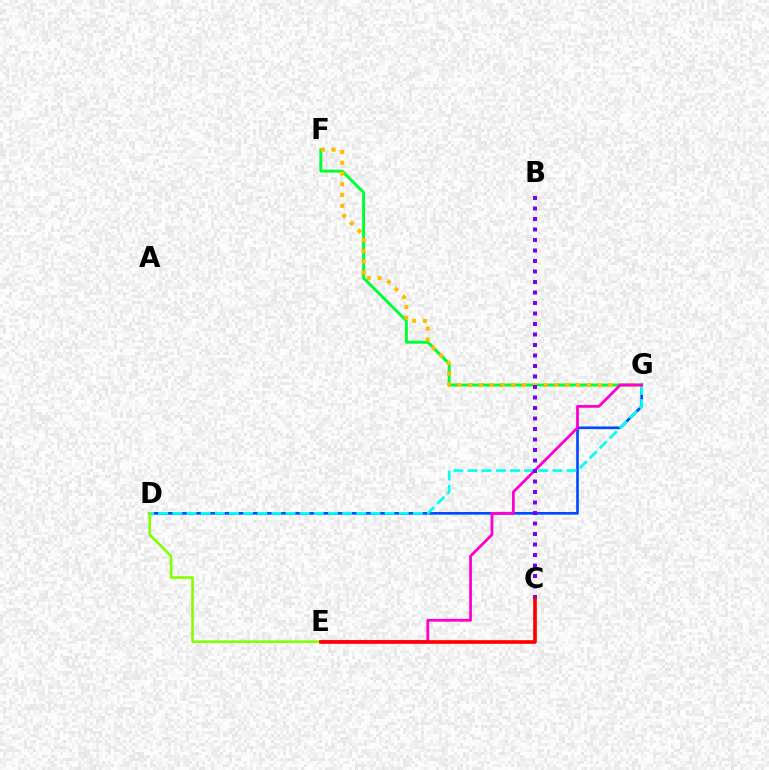{('F', 'G'): [{'color': '#00ff39', 'line_style': 'solid', 'thickness': 2.13}, {'color': '#ffbd00', 'line_style': 'dotted', 'thickness': 2.93}], ('D', 'G'): [{'color': '#004bff', 'line_style': 'solid', 'thickness': 1.91}, {'color': '#00fff6', 'line_style': 'dashed', 'thickness': 1.92}], ('E', 'G'): [{'color': '#ff00cf', 'line_style': 'solid', 'thickness': 2.02}], ('D', 'E'): [{'color': '#84ff00', 'line_style': 'solid', 'thickness': 1.88}], ('B', 'C'): [{'color': '#7200ff', 'line_style': 'dotted', 'thickness': 2.85}], ('C', 'E'): [{'color': '#ff0000', 'line_style': 'solid', 'thickness': 2.62}]}